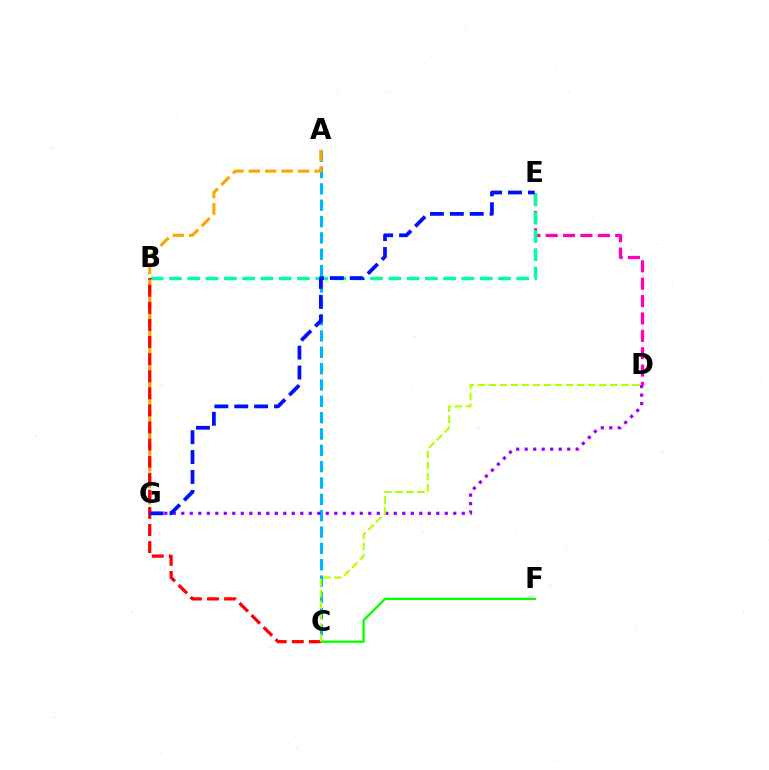{('D', 'E'): [{'color': '#ff00bd', 'line_style': 'dashed', 'thickness': 2.36}], ('A', 'C'): [{'color': '#00b5ff', 'line_style': 'dashed', 'thickness': 2.22}], ('B', 'E'): [{'color': '#00ff9d', 'line_style': 'dashed', 'thickness': 2.48}], ('A', 'G'): [{'color': '#ffa500', 'line_style': 'dashed', 'thickness': 2.23}], ('C', 'F'): [{'color': '#08ff00', 'line_style': 'solid', 'thickness': 1.67}], ('B', 'C'): [{'color': '#ff0000', 'line_style': 'dashed', 'thickness': 2.32}], ('D', 'G'): [{'color': '#9b00ff', 'line_style': 'dotted', 'thickness': 2.31}], ('E', 'G'): [{'color': '#0010ff', 'line_style': 'dashed', 'thickness': 2.7}], ('C', 'D'): [{'color': '#b3ff00', 'line_style': 'dashed', 'thickness': 1.5}]}